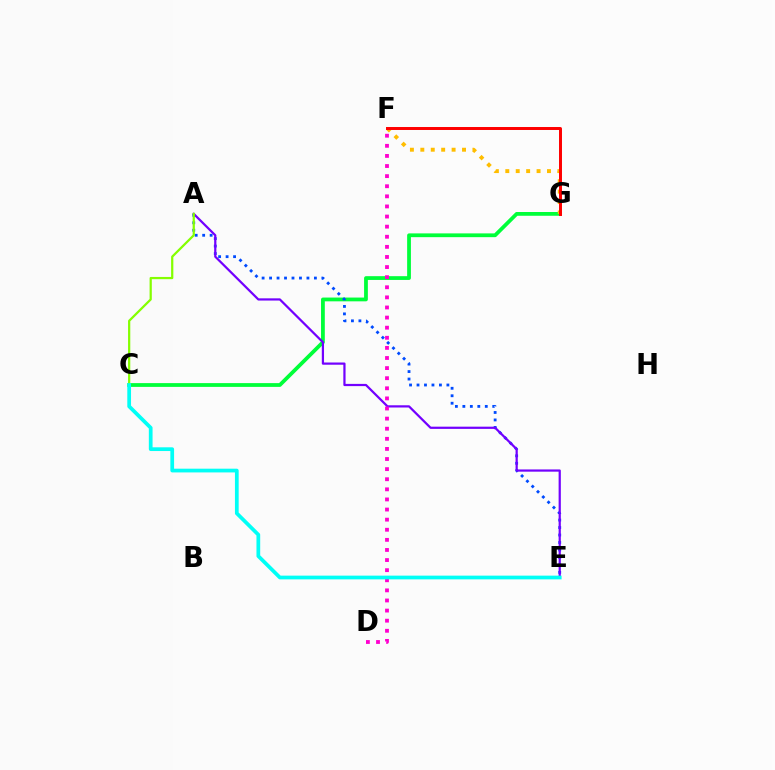{('C', 'G'): [{'color': '#00ff39', 'line_style': 'solid', 'thickness': 2.72}], ('A', 'E'): [{'color': '#004bff', 'line_style': 'dotted', 'thickness': 2.03}, {'color': '#7200ff', 'line_style': 'solid', 'thickness': 1.6}], ('F', 'G'): [{'color': '#ffbd00', 'line_style': 'dotted', 'thickness': 2.83}, {'color': '#ff0000', 'line_style': 'solid', 'thickness': 2.13}], ('D', 'F'): [{'color': '#ff00cf', 'line_style': 'dotted', 'thickness': 2.75}], ('A', 'C'): [{'color': '#84ff00', 'line_style': 'solid', 'thickness': 1.61}], ('C', 'E'): [{'color': '#00fff6', 'line_style': 'solid', 'thickness': 2.68}]}